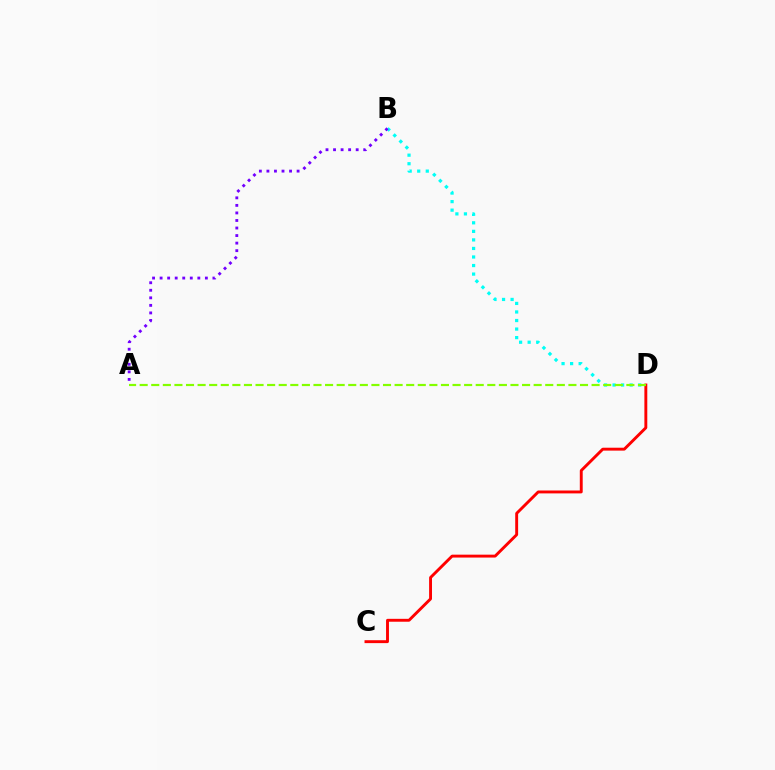{('B', 'D'): [{'color': '#00fff6', 'line_style': 'dotted', 'thickness': 2.32}], ('A', 'B'): [{'color': '#7200ff', 'line_style': 'dotted', 'thickness': 2.05}], ('C', 'D'): [{'color': '#ff0000', 'line_style': 'solid', 'thickness': 2.09}], ('A', 'D'): [{'color': '#84ff00', 'line_style': 'dashed', 'thickness': 1.57}]}